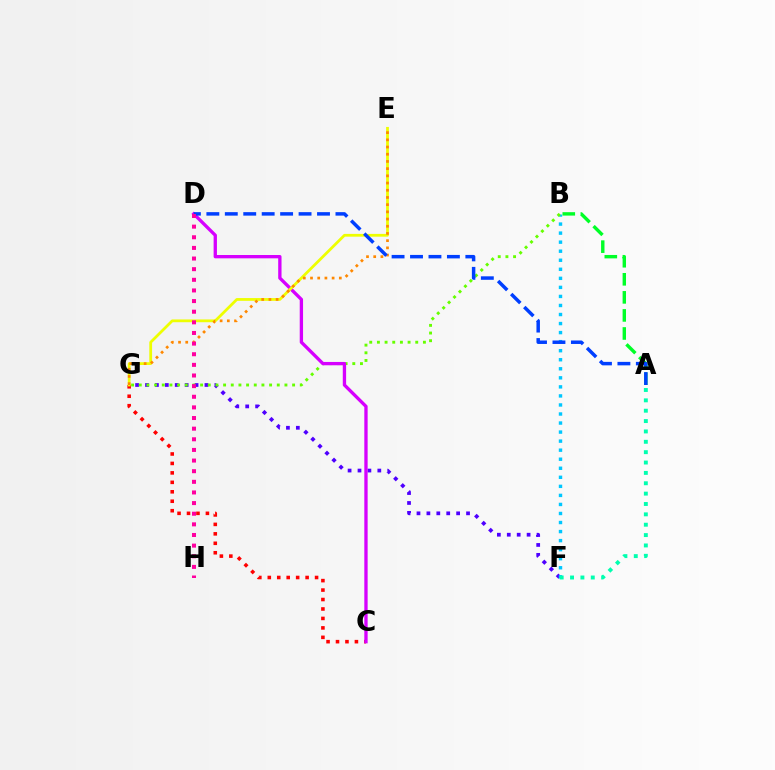{('F', 'G'): [{'color': '#4f00ff', 'line_style': 'dotted', 'thickness': 2.69}], ('B', 'F'): [{'color': '#00c7ff', 'line_style': 'dotted', 'thickness': 2.46}], ('B', 'G'): [{'color': '#66ff00', 'line_style': 'dotted', 'thickness': 2.08}], ('A', 'B'): [{'color': '#00ff27', 'line_style': 'dashed', 'thickness': 2.45}], ('C', 'G'): [{'color': '#ff0000', 'line_style': 'dotted', 'thickness': 2.57}], ('C', 'D'): [{'color': '#d600ff', 'line_style': 'solid', 'thickness': 2.39}], ('A', 'F'): [{'color': '#00ffaf', 'line_style': 'dotted', 'thickness': 2.82}], ('E', 'G'): [{'color': '#eeff00', 'line_style': 'solid', 'thickness': 1.99}, {'color': '#ff8800', 'line_style': 'dotted', 'thickness': 1.96}], ('A', 'D'): [{'color': '#003fff', 'line_style': 'dashed', 'thickness': 2.51}], ('D', 'H'): [{'color': '#ff00a0', 'line_style': 'dotted', 'thickness': 2.89}]}